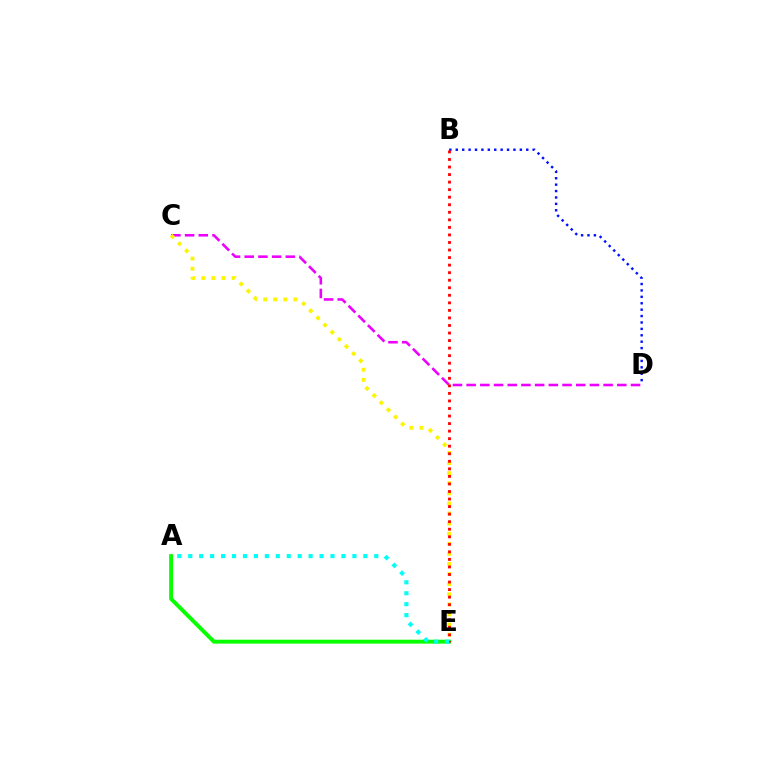{('A', 'E'): [{'color': '#08ff00', 'line_style': 'solid', 'thickness': 2.83}, {'color': '#00fff6', 'line_style': 'dotted', 'thickness': 2.97}], ('B', 'D'): [{'color': '#0010ff', 'line_style': 'dotted', 'thickness': 1.74}], ('C', 'D'): [{'color': '#ee00ff', 'line_style': 'dashed', 'thickness': 1.86}], ('C', 'E'): [{'color': '#fcf500', 'line_style': 'dotted', 'thickness': 2.74}], ('B', 'E'): [{'color': '#ff0000', 'line_style': 'dotted', 'thickness': 2.05}]}